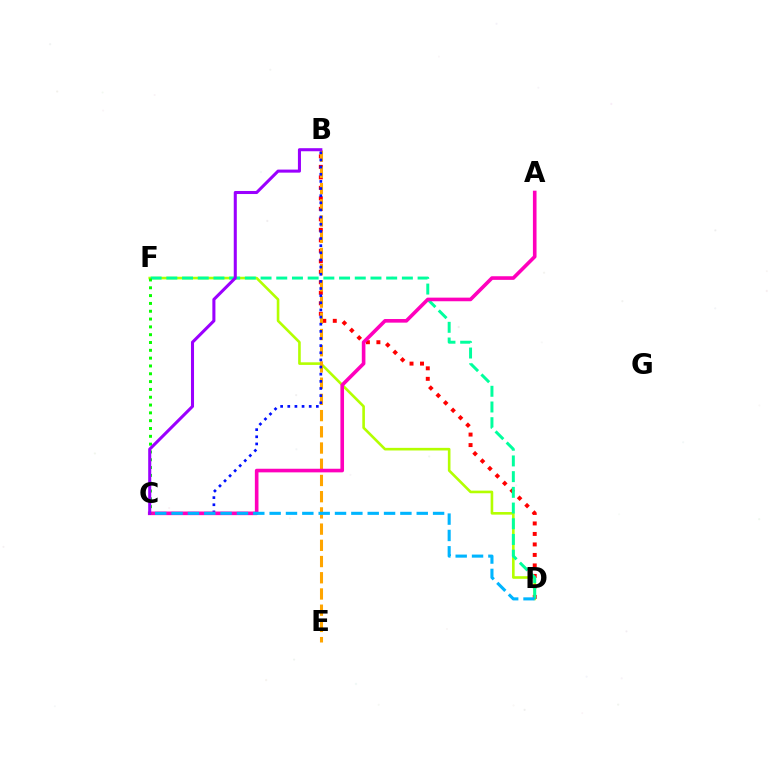{('D', 'F'): [{'color': '#b3ff00', 'line_style': 'solid', 'thickness': 1.88}, {'color': '#00ff9d', 'line_style': 'dashed', 'thickness': 2.13}], ('B', 'D'): [{'color': '#ff0000', 'line_style': 'dotted', 'thickness': 2.85}], ('B', 'E'): [{'color': '#ffa500', 'line_style': 'dashed', 'thickness': 2.2}], ('B', 'C'): [{'color': '#0010ff', 'line_style': 'dotted', 'thickness': 1.94}, {'color': '#9b00ff', 'line_style': 'solid', 'thickness': 2.2}], ('A', 'C'): [{'color': '#ff00bd', 'line_style': 'solid', 'thickness': 2.6}], ('C', 'D'): [{'color': '#00b5ff', 'line_style': 'dashed', 'thickness': 2.22}], ('C', 'F'): [{'color': '#08ff00', 'line_style': 'dotted', 'thickness': 2.12}]}